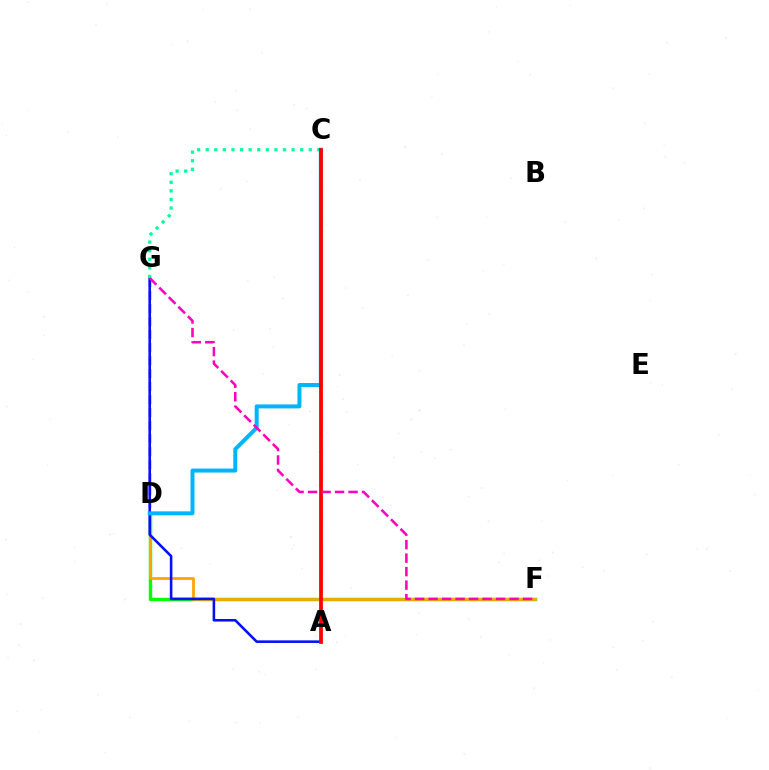{('D', 'G'): [{'color': '#9b00ff', 'line_style': 'dashed', 'thickness': 1.77}], ('D', 'F'): [{'color': '#08ff00', 'line_style': 'solid', 'thickness': 2.46}, {'color': '#ffa500', 'line_style': 'solid', 'thickness': 1.99}], ('A', 'C'): [{'color': '#b3ff00', 'line_style': 'dotted', 'thickness': 1.86}, {'color': '#ff0000', 'line_style': 'solid', 'thickness': 2.71}], ('A', 'G'): [{'color': '#0010ff', 'line_style': 'solid', 'thickness': 1.85}], ('C', 'G'): [{'color': '#00ff9d', 'line_style': 'dotted', 'thickness': 2.33}], ('C', 'D'): [{'color': '#00b5ff', 'line_style': 'solid', 'thickness': 2.87}], ('F', 'G'): [{'color': '#ff00bd', 'line_style': 'dashed', 'thickness': 1.83}]}